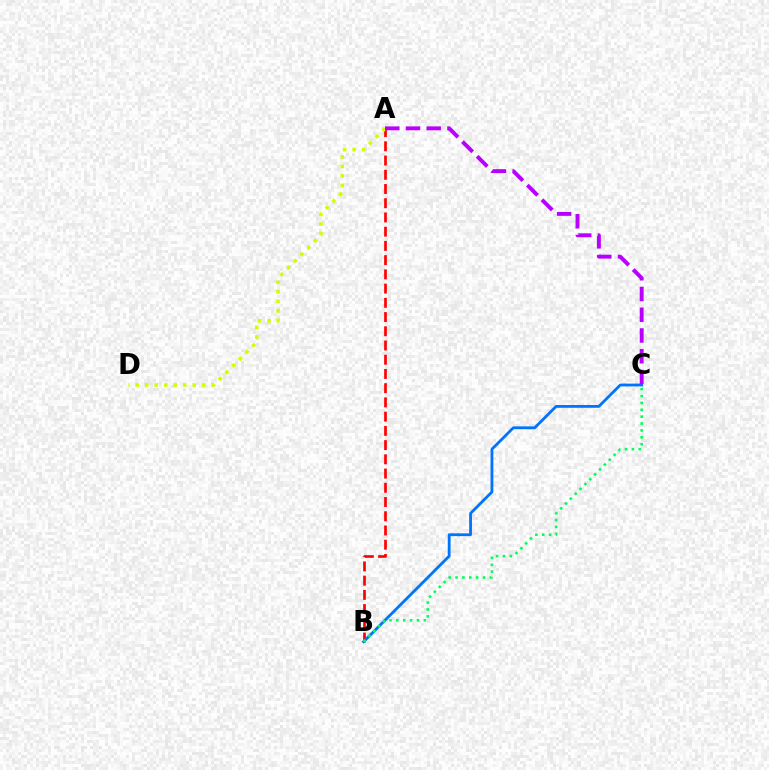{('A', 'B'): [{'color': '#ff0000', 'line_style': 'dashed', 'thickness': 1.93}], ('A', 'D'): [{'color': '#d1ff00', 'line_style': 'dotted', 'thickness': 2.58}], ('B', 'C'): [{'color': '#0074ff', 'line_style': 'solid', 'thickness': 2.02}, {'color': '#00ff5c', 'line_style': 'dotted', 'thickness': 1.87}], ('A', 'C'): [{'color': '#b900ff', 'line_style': 'dashed', 'thickness': 2.82}]}